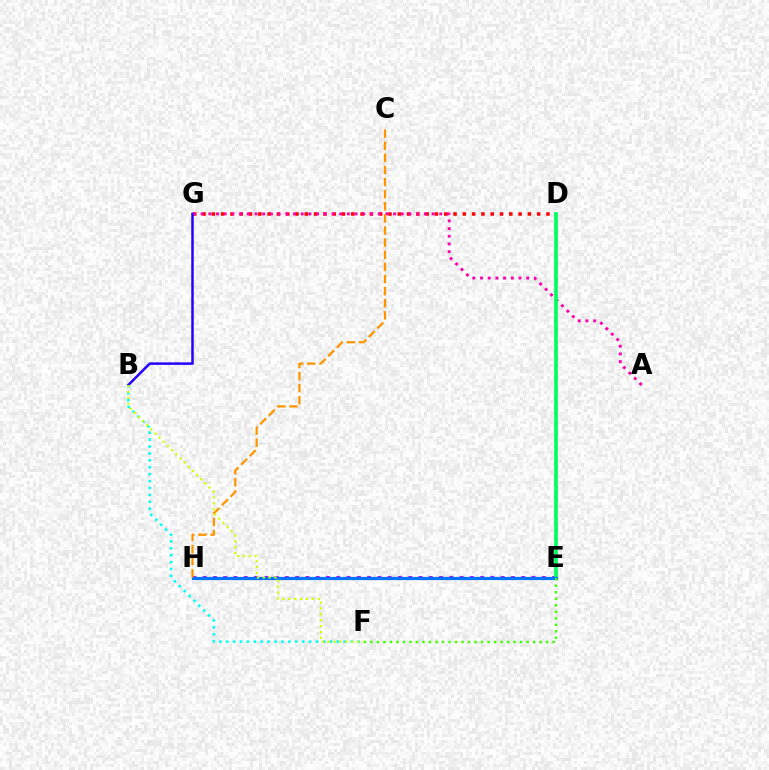{('D', 'G'): [{'color': '#ff0000', 'line_style': 'dotted', 'thickness': 2.53}], ('A', 'G'): [{'color': '#ff00ac', 'line_style': 'dotted', 'thickness': 2.09}], ('B', 'G'): [{'color': '#2500ff', 'line_style': 'solid', 'thickness': 1.79}], ('E', 'H'): [{'color': '#b900ff', 'line_style': 'dotted', 'thickness': 2.79}, {'color': '#0074ff', 'line_style': 'solid', 'thickness': 2.32}], ('D', 'E'): [{'color': '#00ff5c', 'line_style': 'solid', 'thickness': 2.63}], ('B', 'F'): [{'color': '#00fff6', 'line_style': 'dotted', 'thickness': 1.88}, {'color': '#d1ff00', 'line_style': 'dotted', 'thickness': 1.59}], ('C', 'H'): [{'color': '#ff9400', 'line_style': 'dashed', 'thickness': 1.65}], ('E', 'F'): [{'color': '#3dff00', 'line_style': 'dotted', 'thickness': 1.77}]}